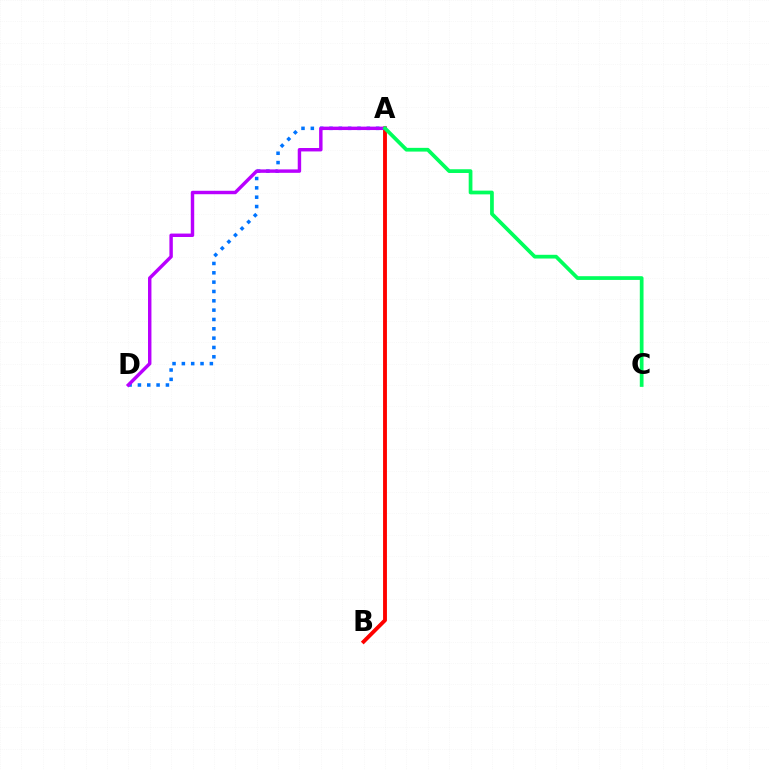{('A', 'D'): [{'color': '#0074ff', 'line_style': 'dotted', 'thickness': 2.54}, {'color': '#b900ff', 'line_style': 'solid', 'thickness': 2.47}], ('A', 'B'): [{'color': '#d1ff00', 'line_style': 'solid', 'thickness': 2.0}, {'color': '#ff0000', 'line_style': 'solid', 'thickness': 2.77}], ('A', 'C'): [{'color': '#00ff5c', 'line_style': 'solid', 'thickness': 2.69}]}